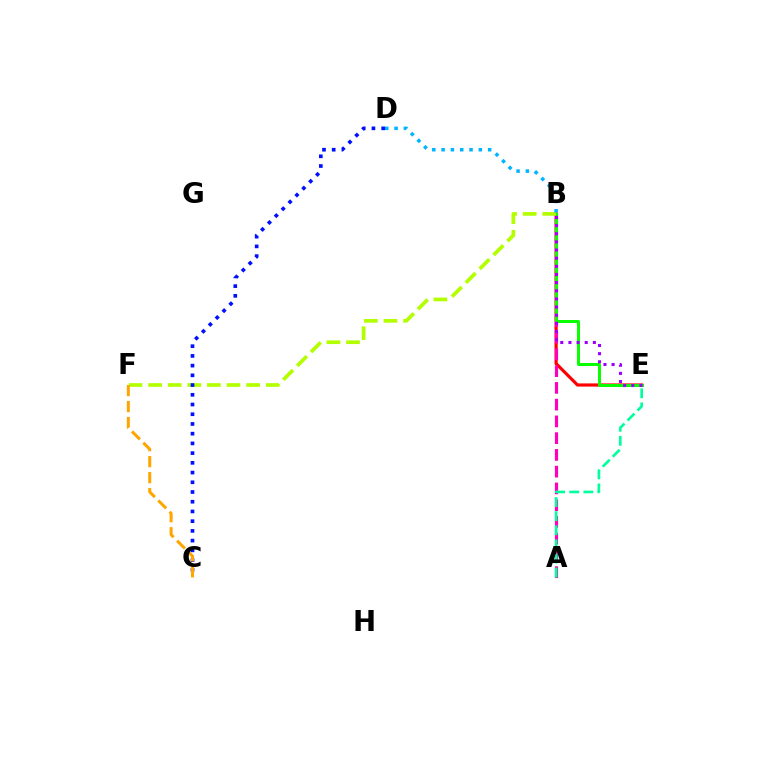{('B', 'E'): [{'color': '#ff0000', 'line_style': 'solid', 'thickness': 2.29}, {'color': '#08ff00', 'line_style': 'solid', 'thickness': 2.14}, {'color': '#9b00ff', 'line_style': 'dotted', 'thickness': 2.21}], ('A', 'B'): [{'color': '#ff00bd', 'line_style': 'dashed', 'thickness': 2.28}], ('A', 'E'): [{'color': '#00ff9d', 'line_style': 'dashed', 'thickness': 1.92}], ('B', 'F'): [{'color': '#b3ff00', 'line_style': 'dashed', 'thickness': 2.66}], ('C', 'D'): [{'color': '#0010ff', 'line_style': 'dotted', 'thickness': 2.64}], ('C', 'F'): [{'color': '#ffa500', 'line_style': 'dashed', 'thickness': 2.17}], ('B', 'D'): [{'color': '#00b5ff', 'line_style': 'dotted', 'thickness': 2.53}]}